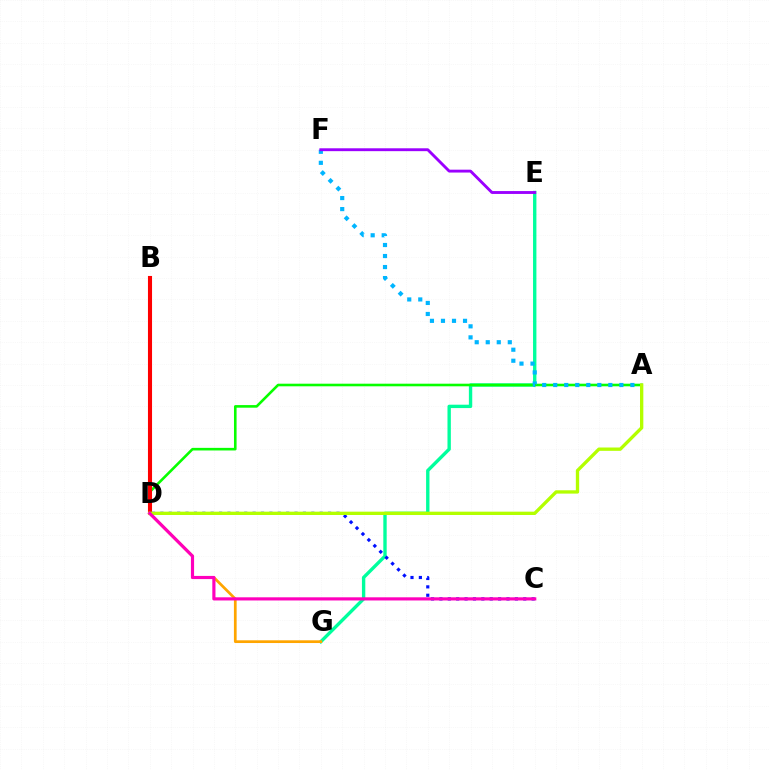{('E', 'G'): [{'color': '#00ff9d', 'line_style': 'solid', 'thickness': 2.43}], ('C', 'D'): [{'color': '#0010ff', 'line_style': 'dotted', 'thickness': 2.28}, {'color': '#ff00bd', 'line_style': 'solid', 'thickness': 2.28}], ('D', 'G'): [{'color': '#ffa500', 'line_style': 'solid', 'thickness': 1.96}], ('A', 'D'): [{'color': '#08ff00', 'line_style': 'solid', 'thickness': 1.87}, {'color': '#b3ff00', 'line_style': 'solid', 'thickness': 2.4}], ('A', 'F'): [{'color': '#00b5ff', 'line_style': 'dotted', 'thickness': 3.0}], ('E', 'F'): [{'color': '#9b00ff', 'line_style': 'solid', 'thickness': 2.07}], ('B', 'D'): [{'color': '#ff0000', 'line_style': 'solid', 'thickness': 2.94}]}